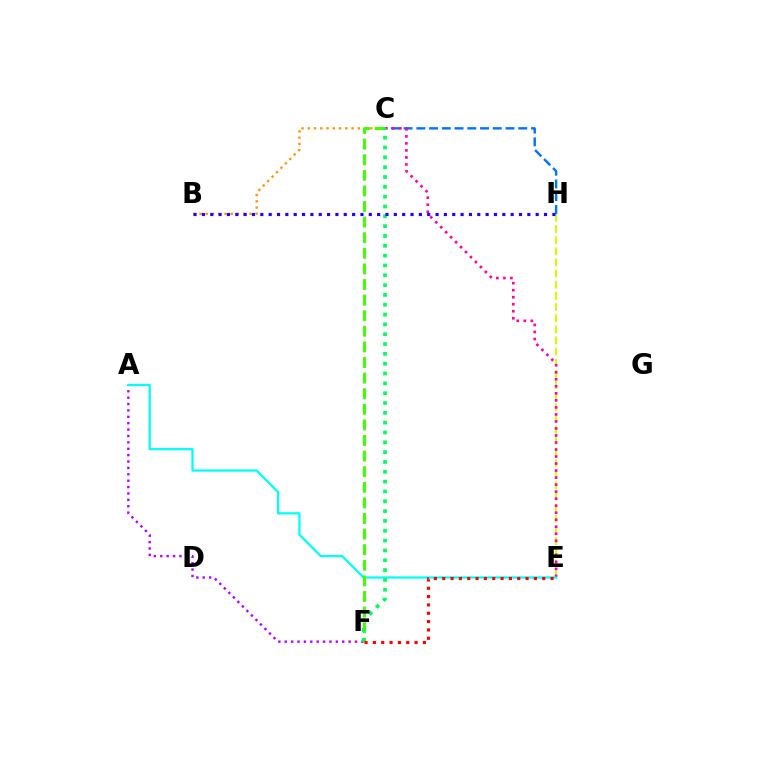{('A', 'F'): [{'color': '#b900ff', 'line_style': 'dotted', 'thickness': 1.74}], ('B', 'C'): [{'color': '#ff9400', 'line_style': 'dotted', 'thickness': 1.7}], ('E', 'H'): [{'color': '#d1ff00', 'line_style': 'dashed', 'thickness': 1.51}], ('C', 'H'): [{'color': '#0074ff', 'line_style': 'dashed', 'thickness': 1.73}], ('C', 'E'): [{'color': '#ff00ac', 'line_style': 'dotted', 'thickness': 1.91}], ('A', 'E'): [{'color': '#00fff6', 'line_style': 'solid', 'thickness': 1.63}], ('C', 'F'): [{'color': '#3dff00', 'line_style': 'dashed', 'thickness': 2.12}, {'color': '#00ff5c', 'line_style': 'dotted', 'thickness': 2.67}], ('E', 'F'): [{'color': '#ff0000', 'line_style': 'dotted', 'thickness': 2.26}], ('B', 'H'): [{'color': '#2500ff', 'line_style': 'dotted', 'thickness': 2.27}]}